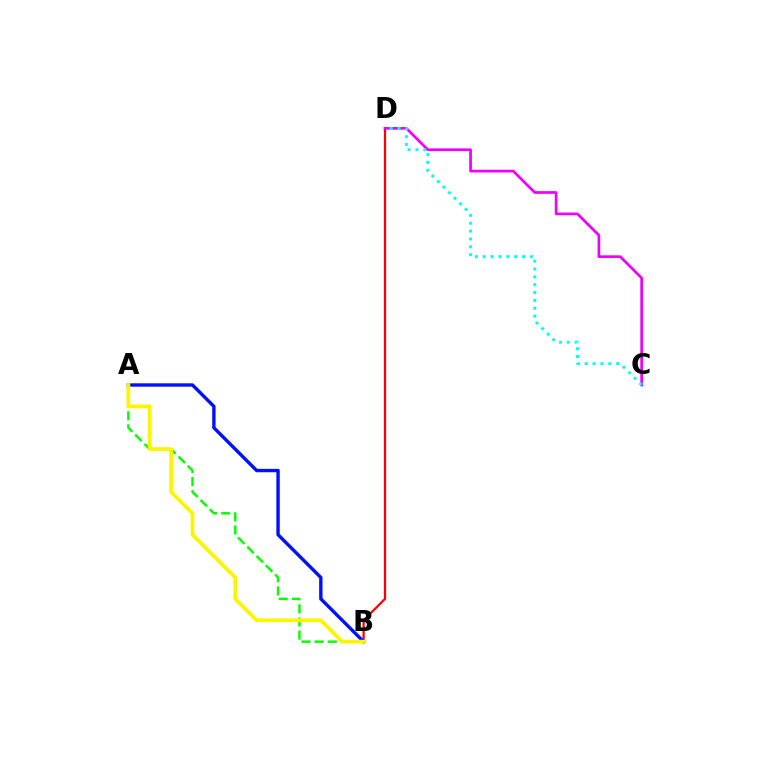{('B', 'D'): [{'color': '#ff0000', 'line_style': 'solid', 'thickness': 1.61}], ('A', 'B'): [{'color': '#08ff00', 'line_style': 'dashed', 'thickness': 1.78}, {'color': '#0010ff', 'line_style': 'solid', 'thickness': 2.43}, {'color': '#fcf500', 'line_style': 'solid', 'thickness': 2.72}], ('C', 'D'): [{'color': '#ee00ff', 'line_style': 'solid', 'thickness': 1.95}, {'color': '#00fff6', 'line_style': 'dotted', 'thickness': 2.13}]}